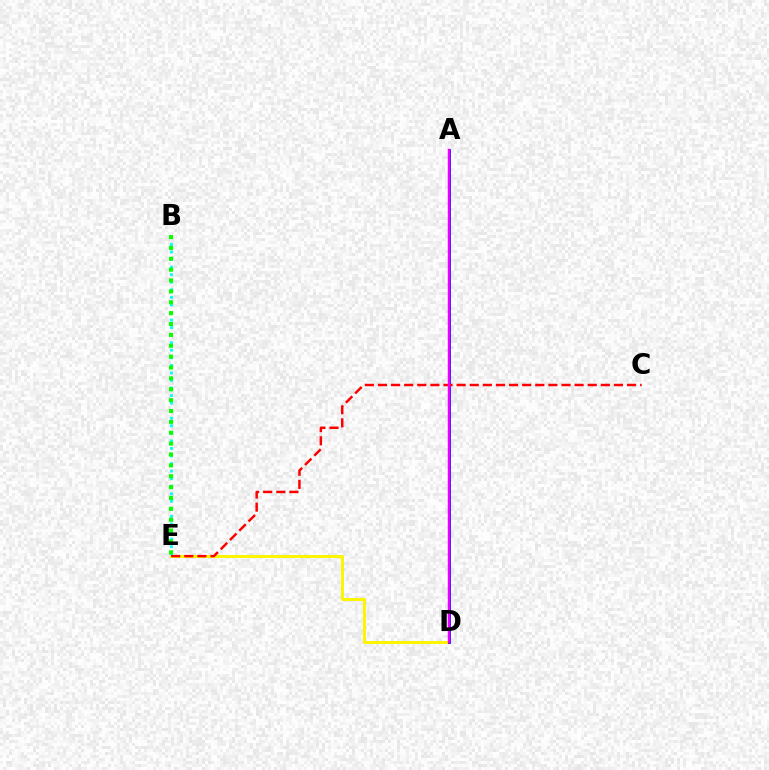{('D', 'E'): [{'color': '#fcf500', 'line_style': 'solid', 'thickness': 2.12}], ('A', 'D'): [{'color': '#0010ff', 'line_style': 'solid', 'thickness': 1.97}, {'color': '#ee00ff', 'line_style': 'solid', 'thickness': 1.78}], ('B', 'E'): [{'color': '#00fff6', 'line_style': 'dotted', 'thickness': 2.05}, {'color': '#08ff00', 'line_style': 'dotted', 'thickness': 2.95}], ('C', 'E'): [{'color': '#ff0000', 'line_style': 'dashed', 'thickness': 1.78}]}